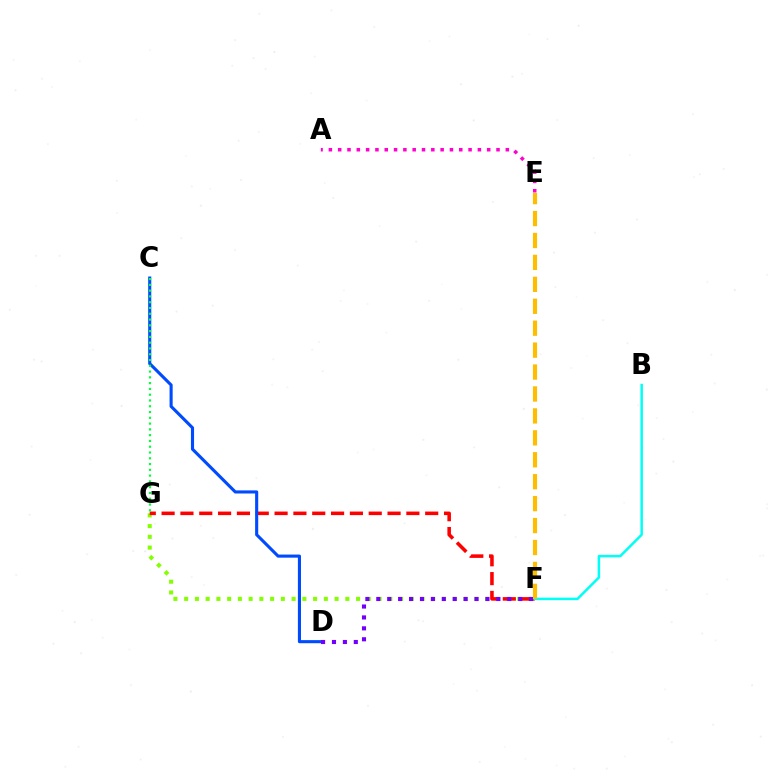{('F', 'G'): [{'color': '#84ff00', 'line_style': 'dotted', 'thickness': 2.92}, {'color': '#ff0000', 'line_style': 'dashed', 'thickness': 2.56}], ('A', 'E'): [{'color': '#ff00cf', 'line_style': 'dotted', 'thickness': 2.53}], ('C', 'D'): [{'color': '#004bff', 'line_style': 'solid', 'thickness': 2.23}], ('D', 'F'): [{'color': '#7200ff', 'line_style': 'dotted', 'thickness': 2.97}], ('B', 'F'): [{'color': '#00fff6', 'line_style': 'solid', 'thickness': 1.79}], ('E', 'F'): [{'color': '#ffbd00', 'line_style': 'dashed', 'thickness': 2.98}], ('C', 'G'): [{'color': '#00ff39', 'line_style': 'dotted', 'thickness': 1.57}]}